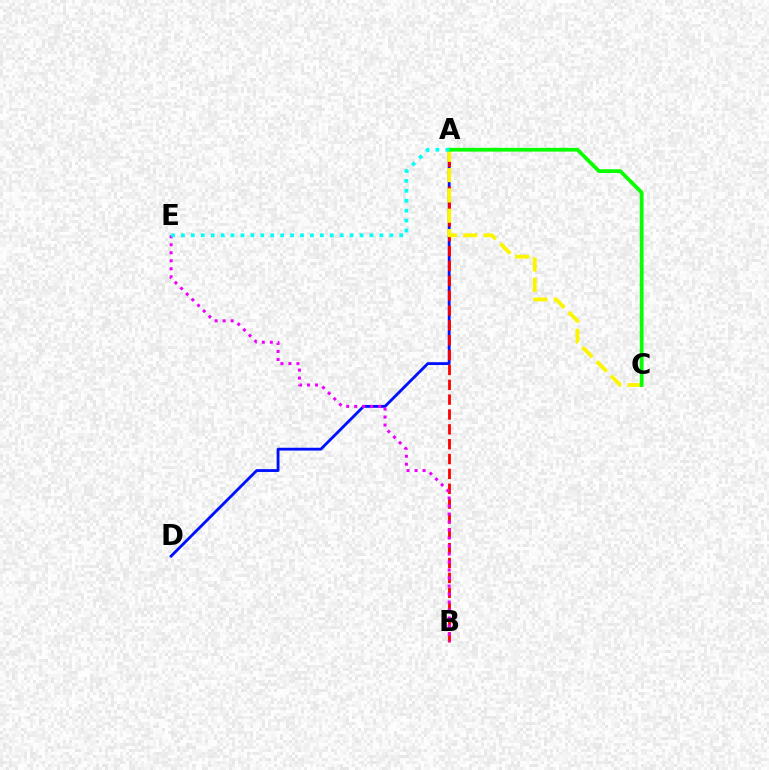{('A', 'D'): [{'color': '#0010ff', 'line_style': 'solid', 'thickness': 2.04}], ('A', 'B'): [{'color': '#ff0000', 'line_style': 'dashed', 'thickness': 2.02}], ('A', 'C'): [{'color': '#fcf500', 'line_style': 'dashed', 'thickness': 2.76}, {'color': '#08ff00', 'line_style': 'solid', 'thickness': 2.7}], ('B', 'E'): [{'color': '#ee00ff', 'line_style': 'dotted', 'thickness': 2.17}], ('A', 'E'): [{'color': '#00fff6', 'line_style': 'dotted', 'thickness': 2.7}]}